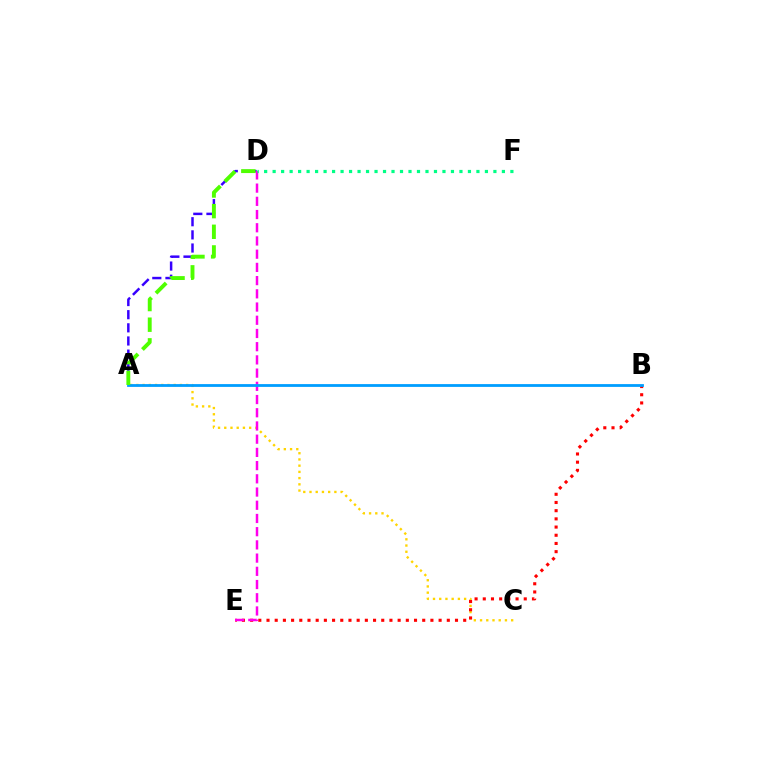{('A', 'D'): [{'color': '#3700ff', 'line_style': 'dashed', 'thickness': 1.79}, {'color': '#4fff00', 'line_style': 'dashed', 'thickness': 2.81}], ('A', 'C'): [{'color': '#ffd500', 'line_style': 'dotted', 'thickness': 1.69}], ('B', 'E'): [{'color': '#ff0000', 'line_style': 'dotted', 'thickness': 2.23}], ('D', 'E'): [{'color': '#ff00ed', 'line_style': 'dashed', 'thickness': 1.8}], ('D', 'F'): [{'color': '#00ff86', 'line_style': 'dotted', 'thickness': 2.31}], ('A', 'B'): [{'color': '#009eff', 'line_style': 'solid', 'thickness': 2.01}]}